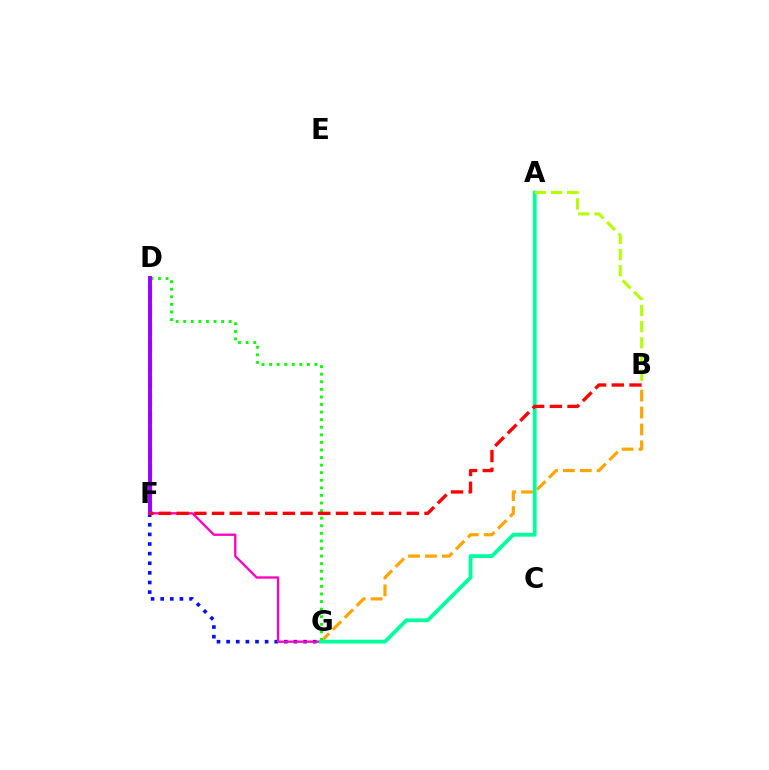{('F', 'G'): [{'color': '#0010ff', 'line_style': 'dotted', 'thickness': 2.61}, {'color': '#ff00bd', 'line_style': 'solid', 'thickness': 1.68}], ('B', 'G'): [{'color': '#ffa500', 'line_style': 'dashed', 'thickness': 2.3}], ('D', 'F'): [{'color': '#00b5ff', 'line_style': 'dashed', 'thickness': 2.43}, {'color': '#9b00ff', 'line_style': 'solid', 'thickness': 2.81}], ('D', 'G'): [{'color': '#08ff00', 'line_style': 'dotted', 'thickness': 2.06}], ('A', 'G'): [{'color': '#00ff9d', 'line_style': 'solid', 'thickness': 2.75}], ('B', 'F'): [{'color': '#ff0000', 'line_style': 'dashed', 'thickness': 2.4}], ('A', 'B'): [{'color': '#b3ff00', 'line_style': 'dashed', 'thickness': 2.2}]}